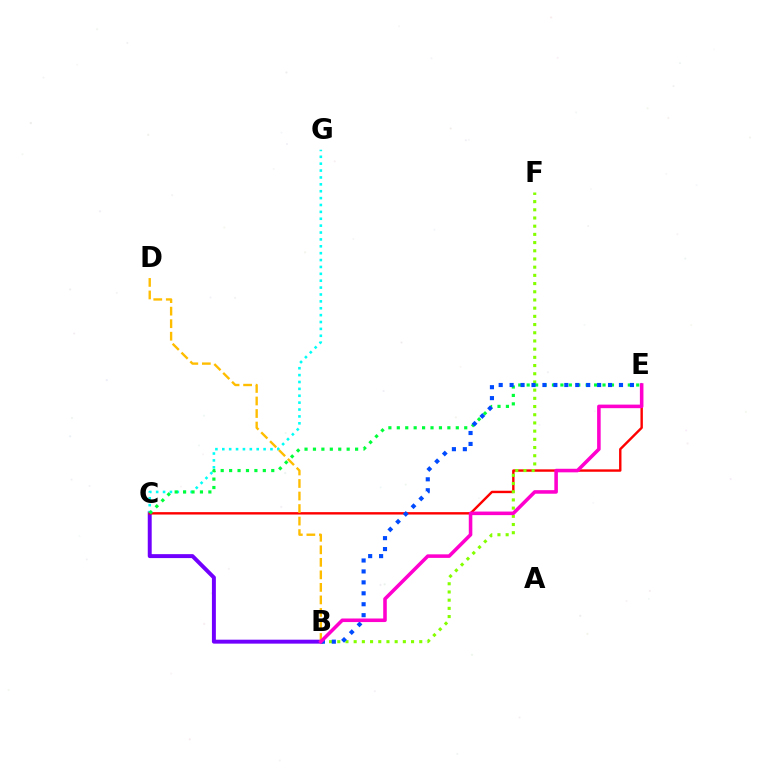{('B', 'C'): [{'color': '#7200ff', 'line_style': 'solid', 'thickness': 2.84}], ('C', 'G'): [{'color': '#00fff6', 'line_style': 'dotted', 'thickness': 1.87}], ('C', 'E'): [{'color': '#ff0000', 'line_style': 'solid', 'thickness': 1.73}, {'color': '#00ff39', 'line_style': 'dotted', 'thickness': 2.29}], ('B', 'D'): [{'color': '#ffbd00', 'line_style': 'dashed', 'thickness': 1.7}], ('B', 'F'): [{'color': '#84ff00', 'line_style': 'dotted', 'thickness': 2.23}], ('B', 'E'): [{'color': '#004bff', 'line_style': 'dotted', 'thickness': 2.97}, {'color': '#ff00cf', 'line_style': 'solid', 'thickness': 2.56}]}